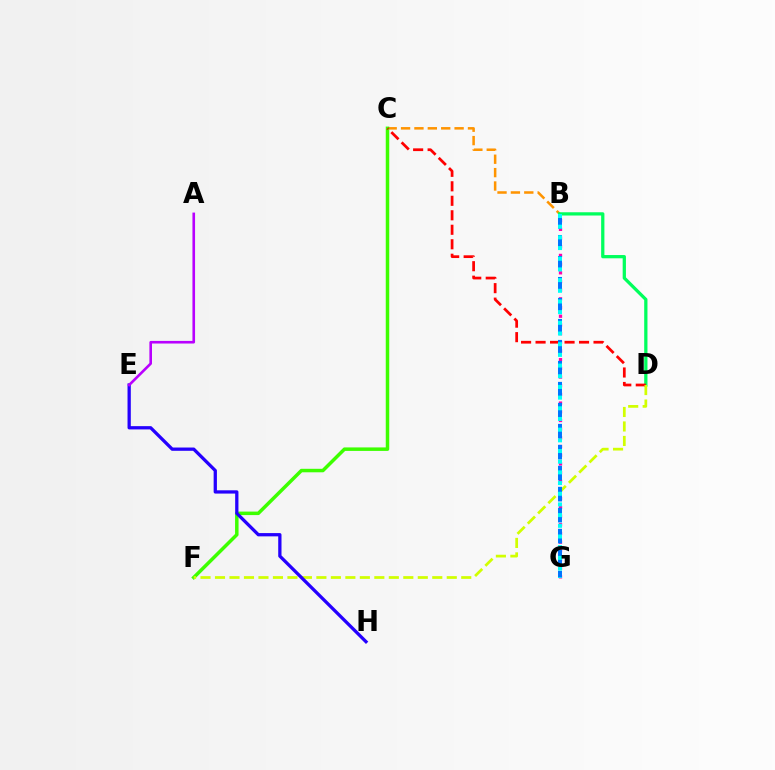{('B', 'C'): [{'color': '#ff9400', 'line_style': 'dashed', 'thickness': 1.82}], ('C', 'F'): [{'color': '#3dff00', 'line_style': 'solid', 'thickness': 2.52}], ('B', 'D'): [{'color': '#00ff5c', 'line_style': 'solid', 'thickness': 2.35}], ('B', 'G'): [{'color': '#ff00ac', 'line_style': 'dotted', 'thickness': 2.36}, {'color': '#0074ff', 'line_style': 'dashed', 'thickness': 2.85}, {'color': '#00fff6', 'line_style': 'dotted', 'thickness': 2.9}], ('C', 'D'): [{'color': '#ff0000', 'line_style': 'dashed', 'thickness': 1.97}], ('D', 'F'): [{'color': '#d1ff00', 'line_style': 'dashed', 'thickness': 1.97}], ('E', 'H'): [{'color': '#2500ff', 'line_style': 'solid', 'thickness': 2.36}], ('A', 'E'): [{'color': '#b900ff', 'line_style': 'solid', 'thickness': 1.88}]}